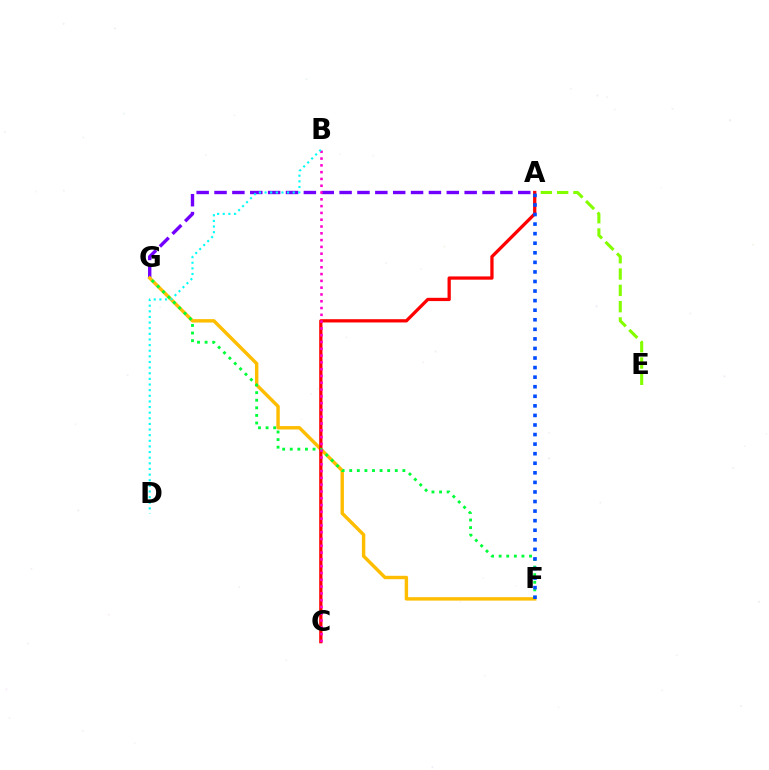{('A', 'E'): [{'color': '#84ff00', 'line_style': 'dashed', 'thickness': 2.21}], ('A', 'G'): [{'color': '#7200ff', 'line_style': 'dashed', 'thickness': 2.43}], ('F', 'G'): [{'color': '#ffbd00', 'line_style': 'solid', 'thickness': 2.46}, {'color': '#00ff39', 'line_style': 'dotted', 'thickness': 2.06}], ('A', 'C'): [{'color': '#ff0000', 'line_style': 'solid', 'thickness': 2.35}], ('A', 'F'): [{'color': '#004bff', 'line_style': 'dotted', 'thickness': 2.6}], ('B', 'C'): [{'color': '#ff00cf', 'line_style': 'dotted', 'thickness': 1.85}], ('B', 'D'): [{'color': '#00fff6', 'line_style': 'dotted', 'thickness': 1.53}]}